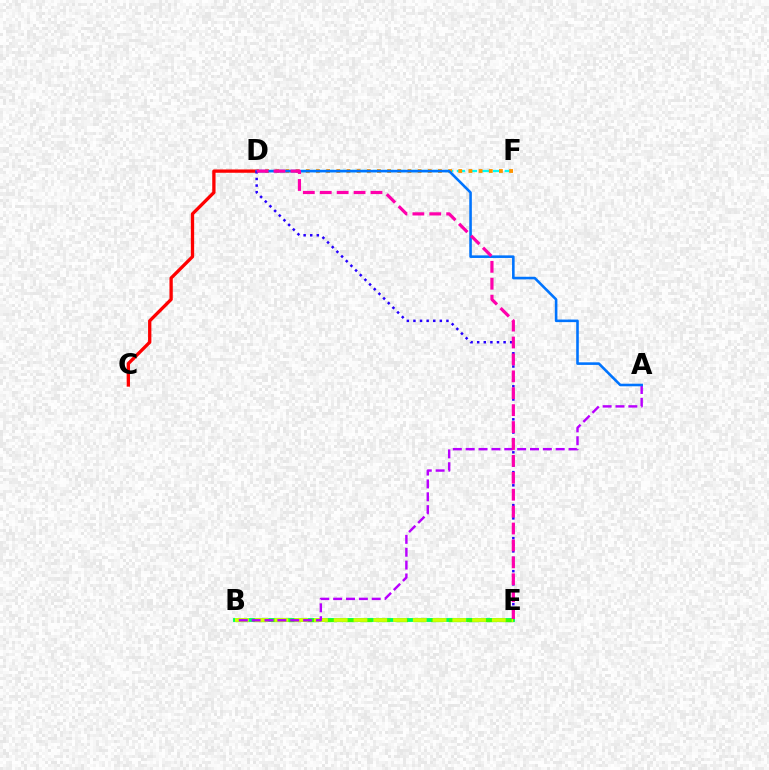{('D', 'F'): [{'color': '#00fff6', 'line_style': 'dashed', 'thickness': 1.63}, {'color': '#ff9400', 'line_style': 'dotted', 'thickness': 2.76}], ('C', 'D'): [{'color': '#ff0000', 'line_style': 'solid', 'thickness': 2.38}], ('B', 'E'): [{'color': '#00ff5c', 'line_style': 'solid', 'thickness': 2.77}, {'color': '#3dff00', 'line_style': 'dashed', 'thickness': 2.42}, {'color': '#d1ff00', 'line_style': 'dashed', 'thickness': 2.68}], ('A', 'B'): [{'color': '#b900ff', 'line_style': 'dashed', 'thickness': 1.75}], ('A', 'D'): [{'color': '#0074ff', 'line_style': 'solid', 'thickness': 1.86}], ('D', 'E'): [{'color': '#2500ff', 'line_style': 'dotted', 'thickness': 1.79}, {'color': '#ff00ac', 'line_style': 'dashed', 'thickness': 2.3}]}